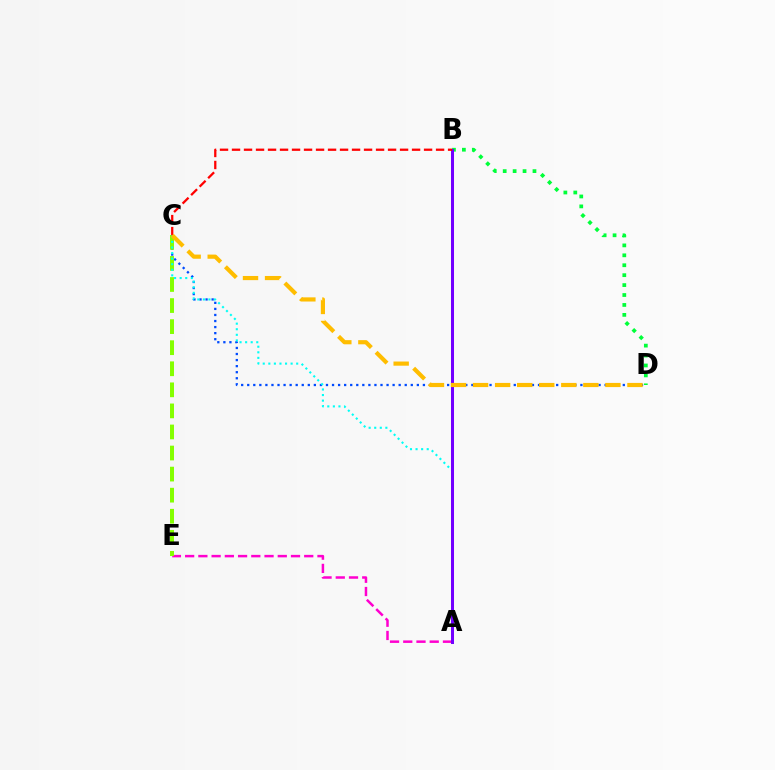{('C', 'D'): [{'color': '#004bff', 'line_style': 'dotted', 'thickness': 1.65}, {'color': '#ffbd00', 'line_style': 'dashed', 'thickness': 3.0}], ('A', 'E'): [{'color': '#ff00cf', 'line_style': 'dashed', 'thickness': 1.8}], ('C', 'E'): [{'color': '#84ff00', 'line_style': 'dashed', 'thickness': 2.86}], ('B', 'D'): [{'color': '#00ff39', 'line_style': 'dotted', 'thickness': 2.7}], ('A', 'C'): [{'color': '#00fff6', 'line_style': 'dotted', 'thickness': 1.51}], ('A', 'B'): [{'color': '#7200ff', 'line_style': 'solid', 'thickness': 2.17}], ('B', 'C'): [{'color': '#ff0000', 'line_style': 'dashed', 'thickness': 1.63}]}